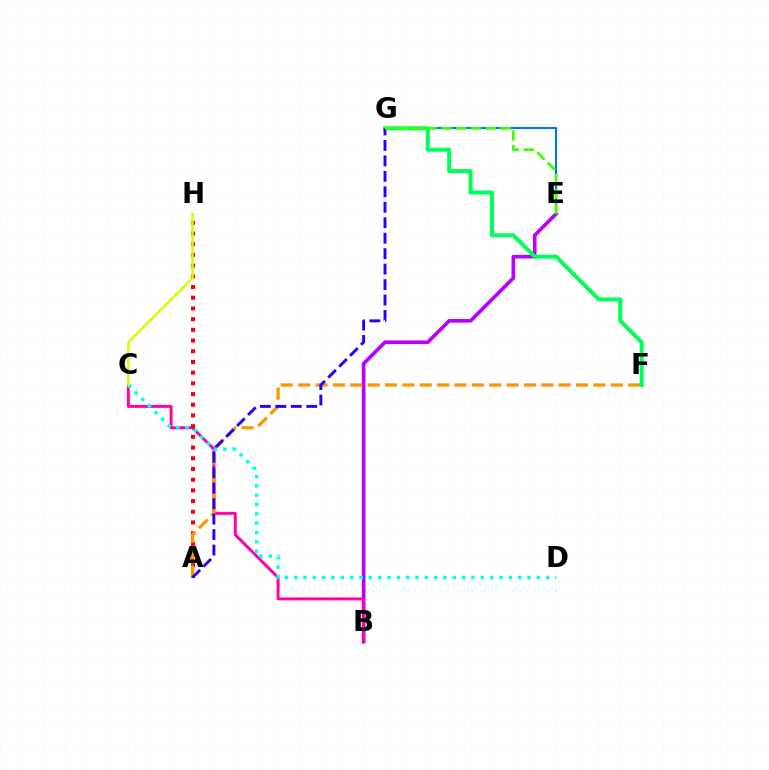{('B', 'E'): [{'color': '#b900ff', 'line_style': 'solid', 'thickness': 2.62}], ('B', 'C'): [{'color': '#ff00ac', 'line_style': 'solid', 'thickness': 2.14}], ('A', 'H'): [{'color': '#ff0000', 'line_style': 'dotted', 'thickness': 2.91}], ('E', 'G'): [{'color': '#0074ff', 'line_style': 'solid', 'thickness': 1.5}, {'color': '#3dff00', 'line_style': 'dashed', 'thickness': 2.01}], ('A', 'F'): [{'color': '#ff9400', 'line_style': 'dashed', 'thickness': 2.36}], ('F', 'G'): [{'color': '#00ff5c', 'line_style': 'solid', 'thickness': 2.89}], ('A', 'G'): [{'color': '#2500ff', 'line_style': 'dashed', 'thickness': 2.1}], ('C', 'D'): [{'color': '#00fff6', 'line_style': 'dotted', 'thickness': 2.54}], ('C', 'H'): [{'color': '#d1ff00', 'line_style': 'solid', 'thickness': 1.74}]}